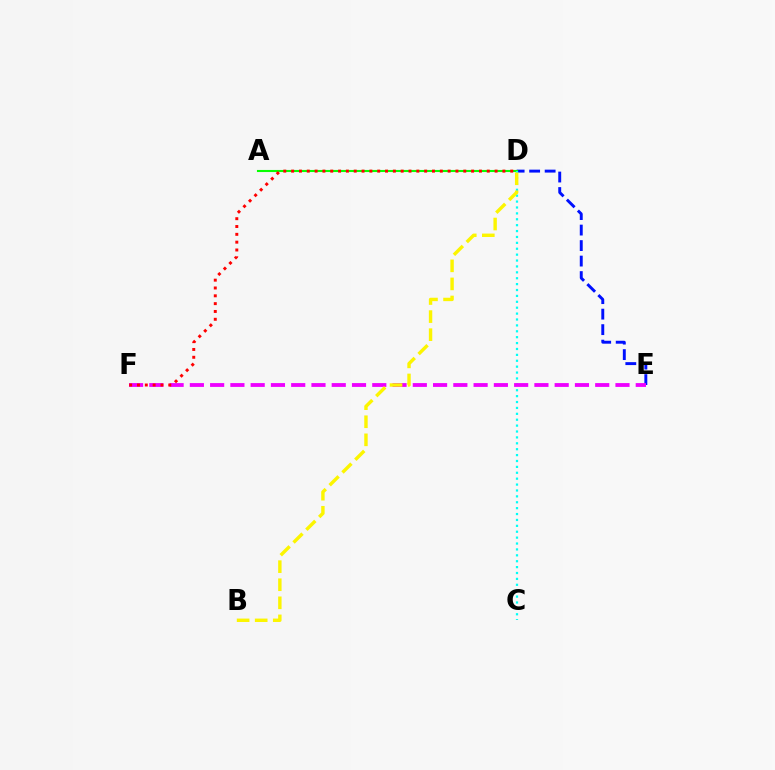{('D', 'E'): [{'color': '#0010ff', 'line_style': 'dashed', 'thickness': 2.11}], ('A', 'D'): [{'color': '#08ff00', 'line_style': 'solid', 'thickness': 1.51}], ('C', 'D'): [{'color': '#00fff6', 'line_style': 'dotted', 'thickness': 1.6}], ('E', 'F'): [{'color': '#ee00ff', 'line_style': 'dashed', 'thickness': 2.75}], ('B', 'D'): [{'color': '#fcf500', 'line_style': 'dashed', 'thickness': 2.46}], ('D', 'F'): [{'color': '#ff0000', 'line_style': 'dotted', 'thickness': 2.13}]}